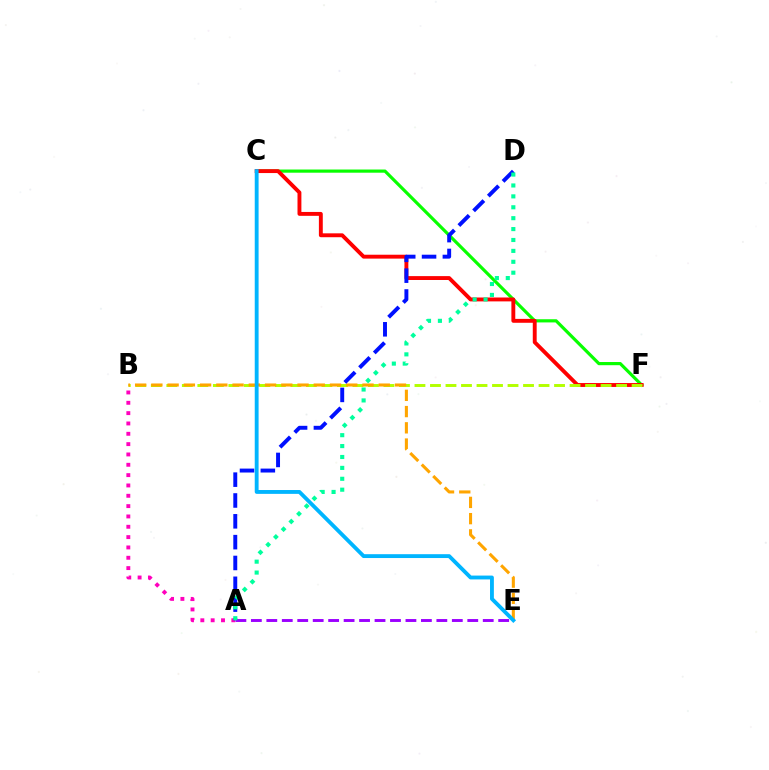{('C', 'F'): [{'color': '#08ff00', 'line_style': 'solid', 'thickness': 2.29}, {'color': '#ff0000', 'line_style': 'solid', 'thickness': 2.8}], ('B', 'F'): [{'color': '#b3ff00', 'line_style': 'dashed', 'thickness': 2.11}], ('B', 'E'): [{'color': '#ffa500', 'line_style': 'dashed', 'thickness': 2.21}], ('A', 'B'): [{'color': '#ff00bd', 'line_style': 'dotted', 'thickness': 2.81}], ('A', 'D'): [{'color': '#0010ff', 'line_style': 'dashed', 'thickness': 2.83}, {'color': '#00ff9d', 'line_style': 'dotted', 'thickness': 2.96}], ('A', 'E'): [{'color': '#9b00ff', 'line_style': 'dashed', 'thickness': 2.1}], ('C', 'E'): [{'color': '#00b5ff', 'line_style': 'solid', 'thickness': 2.77}]}